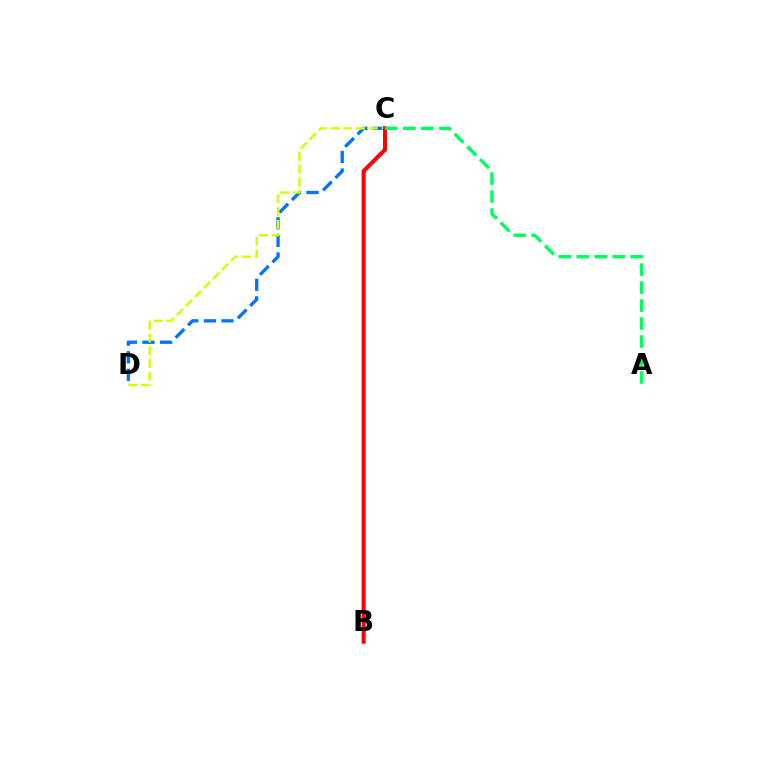{('C', 'D'): [{'color': '#0074ff', 'line_style': 'dashed', 'thickness': 2.39}, {'color': '#d1ff00', 'line_style': 'dashed', 'thickness': 1.74}], ('B', 'C'): [{'color': '#b900ff', 'line_style': 'solid', 'thickness': 2.33}, {'color': '#ff0000', 'line_style': 'solid', 'thickness': 2.87}], ('A', 'C'): [{'color': '#00ff5c', 'line_style': 'dashed', 'thickness': 2.44}]}